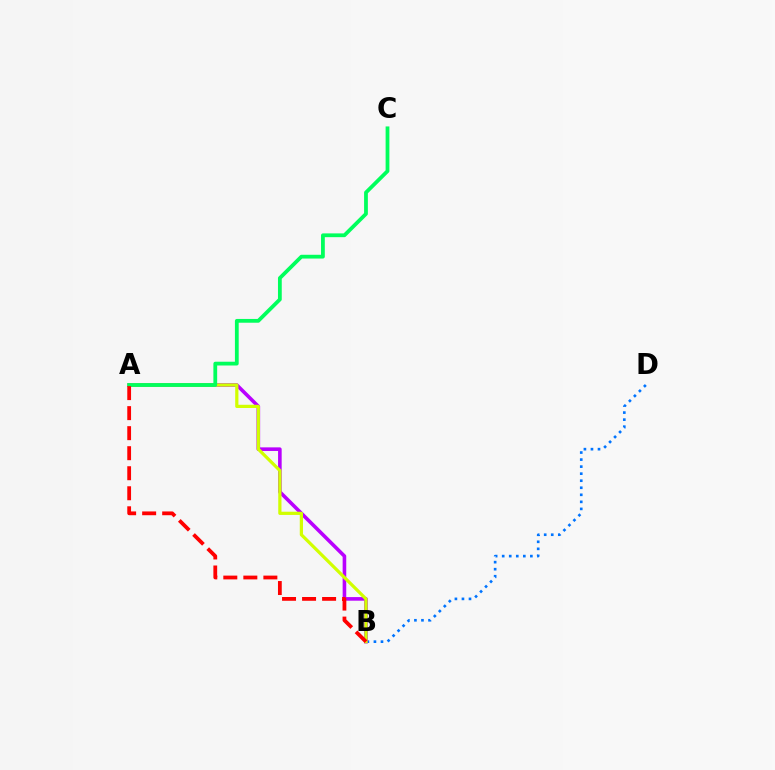{('B', 'D'): [{'color': '#0074ff', 'line_style': 'dotted', 'thickness': 1.91}], ('A', 'B'): [{'color': '#b900ff', 'line_style': 'solid', 'thickness': 2.59}, {'color': '#d1ff00', 'line_style': 'solid', 'thickness': 2.32}, {'color': '#ff0000', 'line_style': 'dashed', 'thickness': 2.72}], ('A', 'C'): [{'color': '#00ff5c', 'line_style': 'solid', 'thickness': 2.72}]}